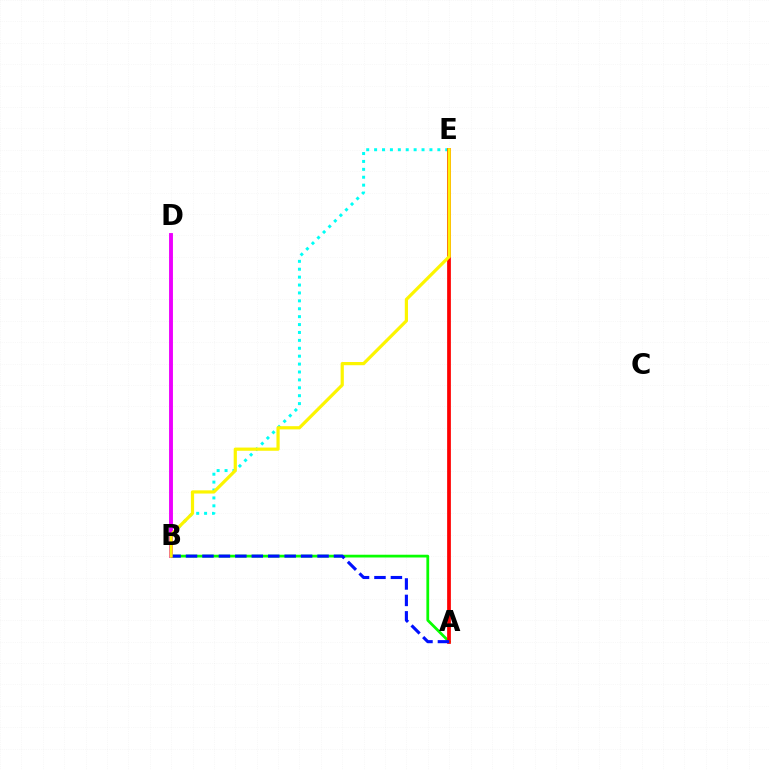{('B', 'E'): [{'color': '#00fff6', 'line_style': 'dotted', 'thickness': 2.15}, {'color': '#fcf500', 'line_style': 'solid', 'thickness': 2.31}], ('A', 'B'): [{'color': '#08ff00', 'line_style': 'solid', 'thickness': 1.99}, {'color': '#0010ff', 'line_style': 'dashed', 'thickness': 2.23}], ('B', 'D'): [{'color': '#ee00ff', 'line_style': 'solid', 'thickness': 2.79}], ('A', 'E'): [{'color': '#ff0000', 'line_style': 'solid', 'thickness': 2.69}]}